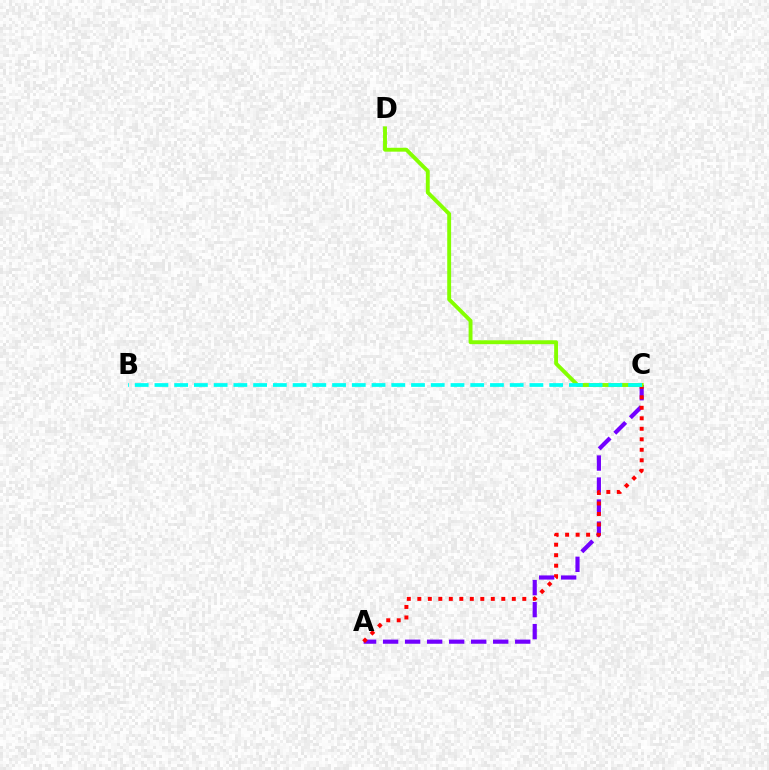{('A', 'C'): [{'color': '#7200ff', 'line_style': 'dashed', 'thickness': 2.99}, {'color': '#ff0000', 'line_style': 'dotted', 'thickness': 2.85}], ('C', 'D'): [{'color': '#84ff00', 'line_style': 'solid', 'thickness': 2.8}], ('B', 'C'): [{'color': '#00fff6', 'line_style': 'dashed', 'thickness': 2.68}]}